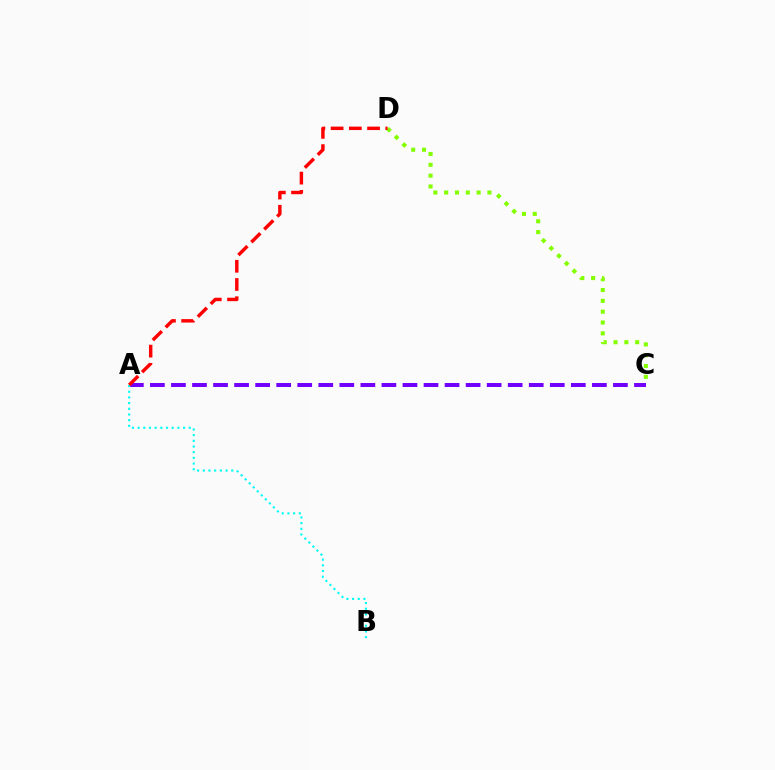{('A', 'C'): [{'color': '#7200ff', 'line_style': 'dashed', 'thickness': 2.86}], ('A', 'B'): [{'color': '#00fff6', 'line_style': 'dotted', 'thickness': 1.54}], ('C', 'D'): [{'color': '#84ff00', 'line_style': 'dotted', 'thickness': 2.94}], ('A', 'D'): [{'color': '#ff0000', 'line_style': 'dashed', 'thickness': 2.48}]}